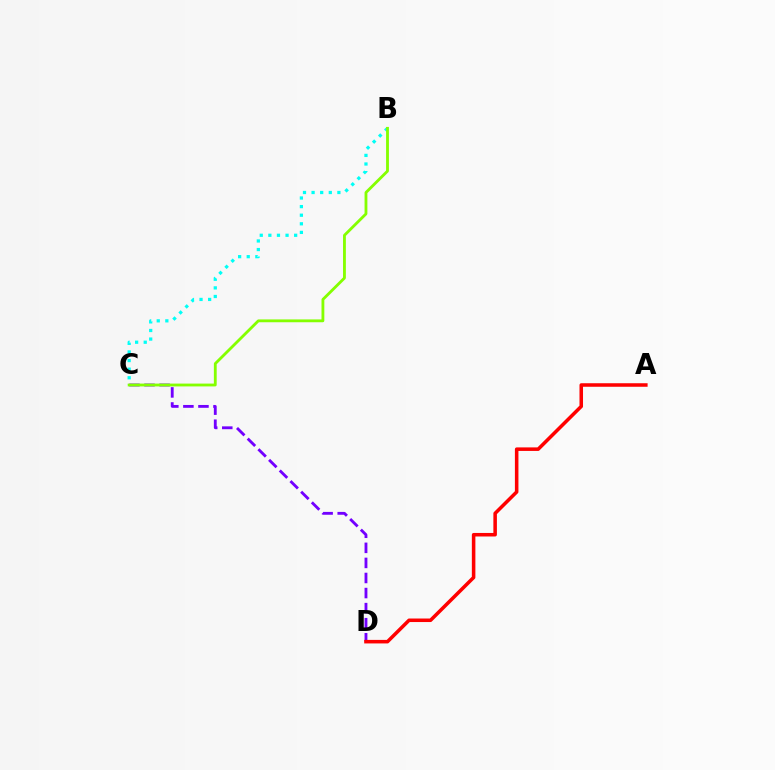{('C', 'D'): [{'color': '#7200ff', 'line_style': 'dashed', 'thickness': 2.05}], ('B', 'C'): [{'color': '#00fff6', 'line_style': 'dotted', 'thickness': 2.34}, {'color': '#84ff00', 'line_style': 'solid', 'thickness': 2.03}], ('A', 'D'): [{'color': '#ff0000', 'line_style': 'solid', 'thickness': 2.54}]}